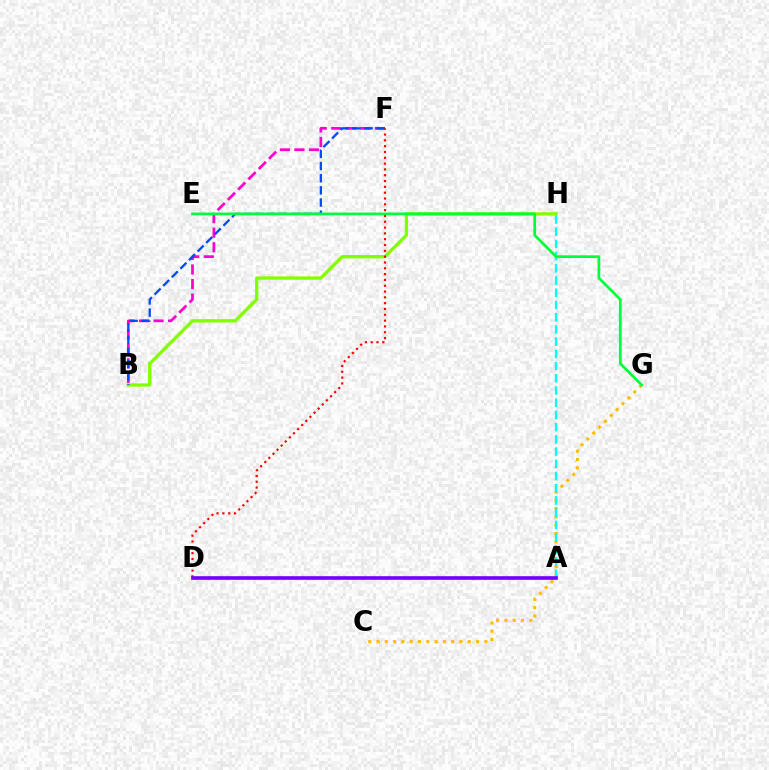{('B', 'F'): [{'color': '#ff00cf', 'line_style': 'dashed', 'thickness': 1.98}, {'color': '#004bff', 'line_style': 'dashed', 'thickness': 1.65}], ('B', 'H'): [{'color': '#84ff00', 'line_style': 'solid', 'thickness': 2.39}], ('C', 'G'): [{'color': '#ffbd00', 'line_style': 'dotted', 'thickness': 2.25}], ('A', 'H'): [{'color': '#00fff6', 'line_style': 'dashed', 'thickness': 1.66}], ('D', 'F'): [{'color': '#ff0000', 'line_style': 'dotted', 'thickness': 1.58}], ('A', 'D'): [{'color': '#7200ff', 'line_style': 'solid', 'thickness': 2.61}], ('E', 'G'): [{'color': '#00ff39', 'line_style': 'solid', 'thickness': 1.96}]}